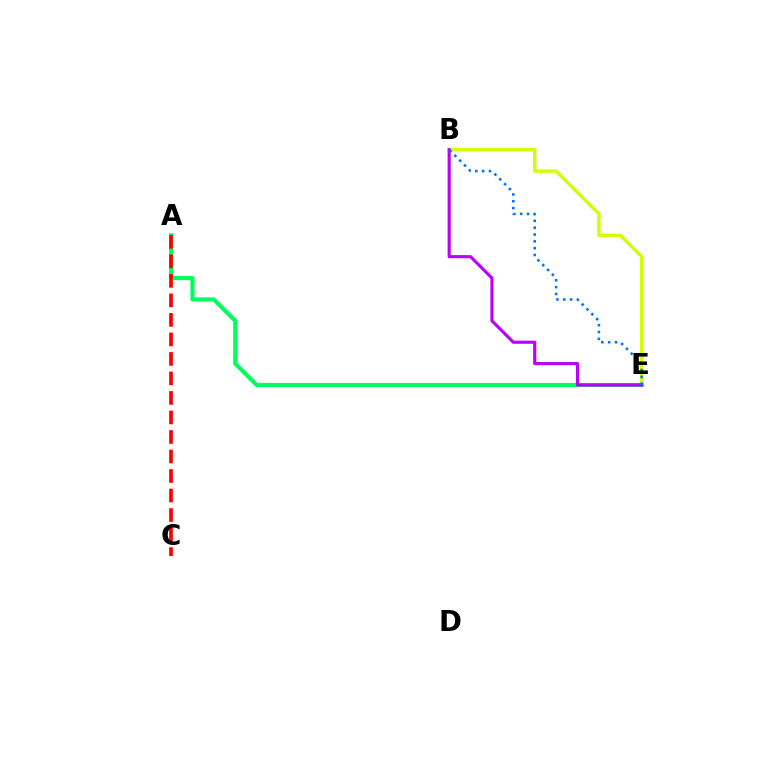{('B', 'E'): [{'color': '#d1ff00', 'line_style': 'solid', 'thickness': 2.42}, {'color': '#b900ff', 'line_style': 'solid', 'thickness': 2.25}, {'color': '#0074ff', 'line_style': 'dotted', 'thickness': 1.86}], ('A', 'E'): [{'color': '#00ff5c', 'line_style': 'solid', 'thickness': 2.98}], ('A', 'C'): [{'color': '#ff0000', 'line_style': 'dashed', 'thickness': 2.65}]}